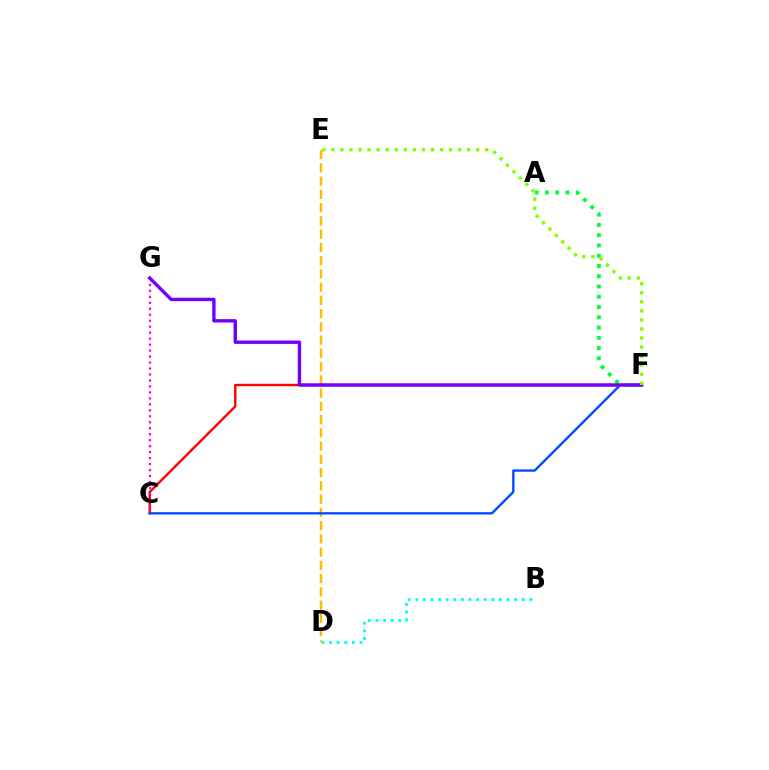{('D', 'E'): [{'color': '#ffbd00', 'line_style': 'dashed', 'thickness': 1.8}], ('C', 'F'): [{'color': '#ff0000', 'line_style': 'solid', 'thickness': 1.73}, {'color': '#004bff', 'line_style': 'solid', 'thickness': 1.69}], ('C', 'G'): [{'color': '#ff00cf', 'line_style': 'dotted', 'thickness': 1.62}], ('A', 'F'): [{'color': '#00ff39', 'line_style': 'dotted', 'thickness': 2.79}], ('F', 'G'): [{'color': '#7200ff', 'line_style': 'solid', 'thickness': 2.45}], ('B', 'D'): [{'color': '#00fff6', 'line_style': 'dotted', 'thickness': 2.07}], ('E', 'F'): [{'color': '#84ff00', 'line_style': 'dotted', 'thickness': 2.46}]}